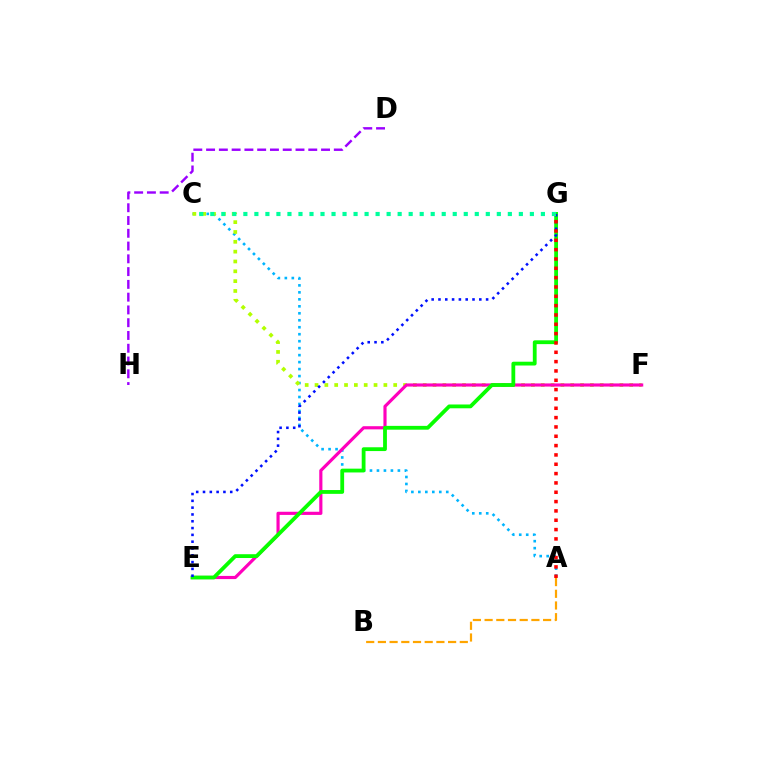{('A', 'C'): [{'color': '#00b5ff', 'line_style': 'dotted', 'thickness': 1.9}], ('A', 'B'): [{'color': '#ffa500', 'line_style': 'dashed', 'thickness': 1.59}], ('C', 'F'): [{'color': '#b3ff00', 'line_style': 'dotted', 'thickness': 2.67}], ('E', 'F'): [{'color': '#ff00bd', 'line_style': 'solid', 'thickness': 2.28}], ('E', 'G'): [{'color': '#08ff00', 'line_style': 'solid', 'thickness': 2.74}, {'color': '#0010ff', 'line_style': 'dotted', 'thickness': 1.85}], ('C', 'G'): [{'color': '#00ff9d', 'line_style': 'dotted', 'thickness': 2.99}], ('A', 'G'): [{'color': '#ff0000', 'line_style': 'dotted', 'thickness': 2.54}], ('D', 'H'): [{'color': '#9b00ff', 'line_style': 'dashed', 'thickness': 1.74}]}